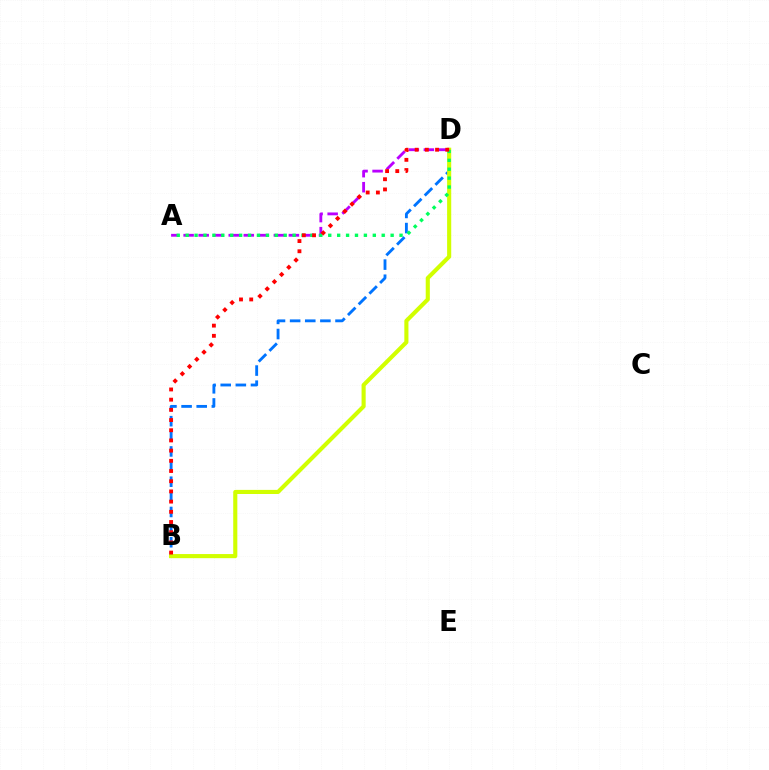{('B', 'D'): [{'color': '#0074ff', 'line_style': 'dashed', 'thickness': 2.06}, {'color': '#d1ff00', 'line_style': 'solid', 'thickness': 2.96}, {'color': '#ff0000', 'line_style': 'dotted', 'thickness': 2.77}], ('A', 'D'): [{'color': '#b900ff', 'line_style': 'dashed', 'thickness': 2.04}, {'color': '#00ff5c', 'line_style': 'dotted', 'thickness': 2.42}]}